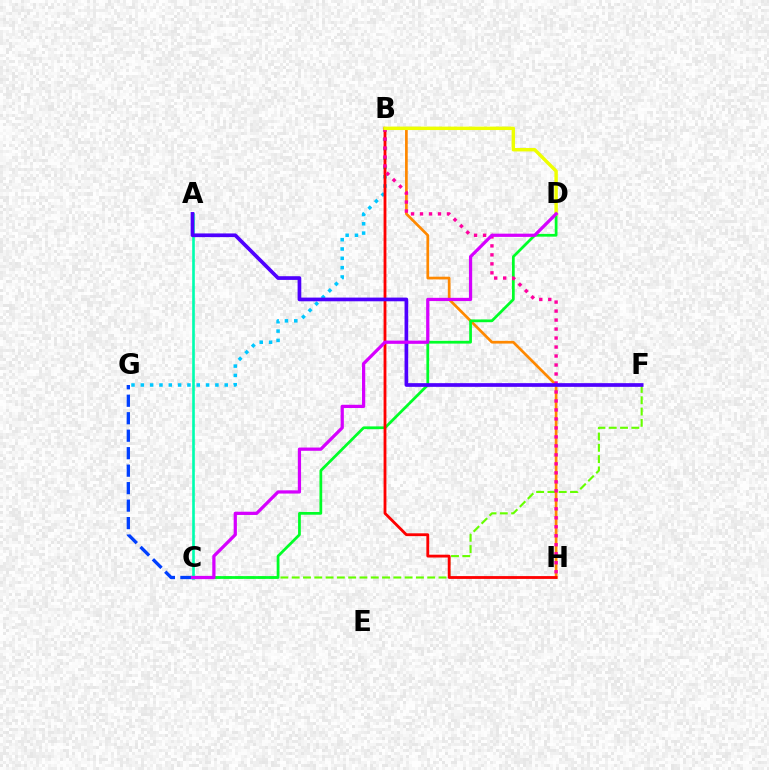{('B', 'G'): [{'color': '#00c7ff', 'line_style': 'dotted', 'thickness': 2.53}], ('C', 'F'): [{'color': '#66ff00', 'line_style': 'dashed', 'thickness': 1.53}], ('C', 'G'): [{'color': '#003fff', 'line_style': 'dashed', 'thickness': 2.37}], ('A', 'C'): [{'color': '#00ffaf', 'line_style': 'solid', 'thickness': 1.9}], ('B', 'H'): [{'color': '#ff8800', 'line_style': 'solid', 'thickness': 1.94}, {'color': '#ff0000', 'line_style': 'solid', 'thickness': 2.03}, {'color': '#ff00a0', 'line_style': 'dotted', 'thickness': 2.44}], ('C', 'D'): [{'color': '#00ff27', 'line_style': 'solid', 'thickness': 1.98}, {'color': '#d600ff', 'line_style': 'solid', 'thickness': 2.33}], ('A', 'F'): [{'color': '#4f00ff', 'line_style': 'solid', 'thickness': 2.66}], ('B', 'D'): [{'color': '#eeff00', 'line_style': 'solid', 'thickness': 2.46}]}